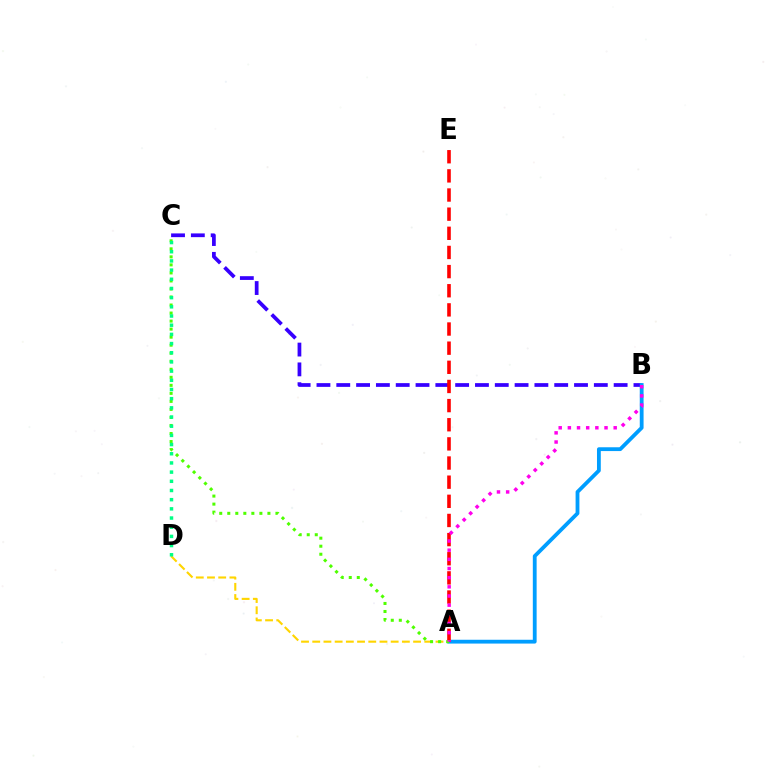{('B', 'C'): [{'color': '#3700ff', 'line_style': 'dashed', 'thickness': 2.69}], ('A', 'D'): [{'color': '#ffd500', 'line_style': 'dashed', 'thickness': 1.52}], ('A', 'B'): [{'color': '#009eff', 'line_style': 'solid', 'thickness': 2.74}, {'color': '#ff00ed', 'line_style': 'dotted', 'thickness': 2.49}], ('A', 'E'): [{'color': '#ff0000', 'line_style': 'dashed', 'thickness': 2.6}], ('A', 'C'): [{'color': '#4fff00', 'line_style': 'dotted', 'thickness': 2.18}], ('C', 'D'): [{'color': '#00ff86', 'line_style': 'dotted', 'thickness': 2.49}]}